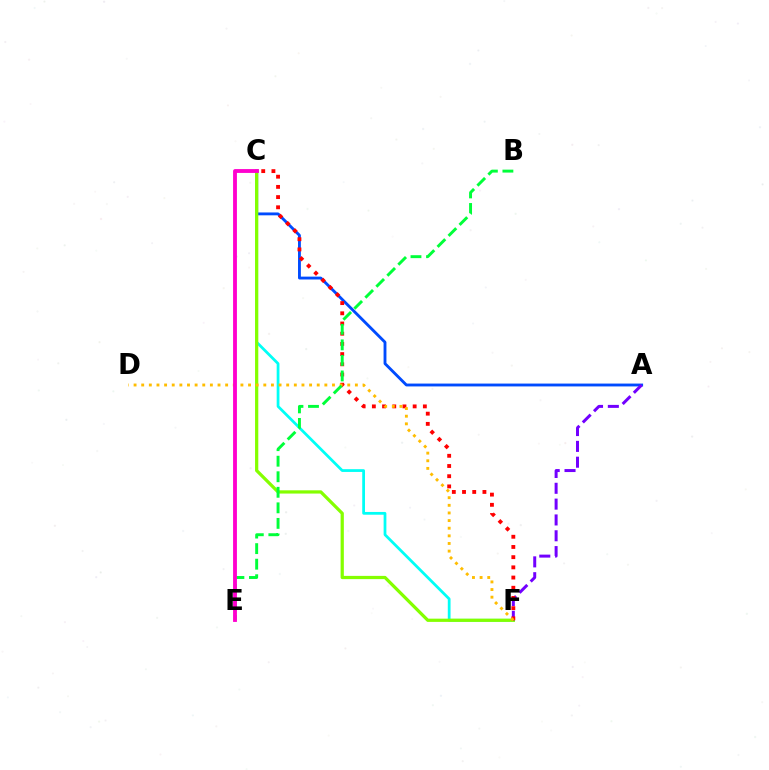{('A', 'C'): [{'color': '#004bff', 'line_style': 'solid', 'thickness': 2.06}], ('C', 'F'): [{'color': '#00fff6', 'line_style': 'solid', 'thickness': 1.99}, {'color': '#84ff00', 'line_style': 'solid', 'thickness': 2.33}, {'color': '#ff0000', 'line_style': 'dotted', 'thickness': 2.77}], ('A', 'F'): [{'color': '#7200ff', 'line_style': 'dashed', 'thickness': 2.15}], ('D', 'F'): [{'color': '#ffbd00', 'line_style': 'dotted', 'thickness': 2.07}], ('B', 'E'): [{'color': '#00ff39', 'line_style': 'dashed', 'thickness': 2.11}], ('C', 'E'): [{'color': '#ff00cf', 'line_style': 'solid', 'thickness': 2.77}]}